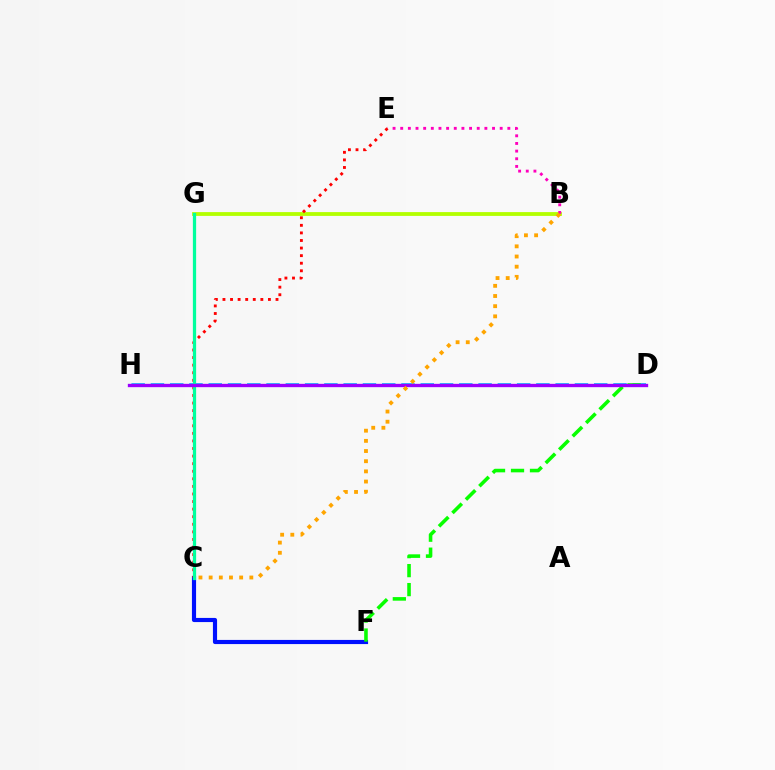{('C', 'F'): [{'color': '#0010ff', 'line_style': 'solid', 'thickness': 2.99}], ('B', 'G'): [{'color': '#b3ff00', 'line_style': 'solid', 'thickness': 2.74}], ('D', 'H'): [{'color': '#00b5ff', 'line_style': 'dashed', 'thickness': 2.62}, {'color': '#9b00ff', 'line_style': 'solid', 'thickness': 2.4}], ('B', 'E'): [{'color': '#ff00bd', 'line_style': 'dotted', 'thickness': 2.08}], ('D', 'F'): [{'color': '#08ff00', 'line_style': 'dashed', 'thickness': 2.58}], ('C', 'E'): [{'color': '#ff0000', 'line_style': 'dotted', 'thickness': 2.06}], ('C', 'G'): [{'color': '#00ff9d', 'line_style': 'solid', 'thickness': 2.34}], ('B', 'C'): [{'color': '#ffa500', 'line_style': 'dotted', 'thickness': 2.76}]}